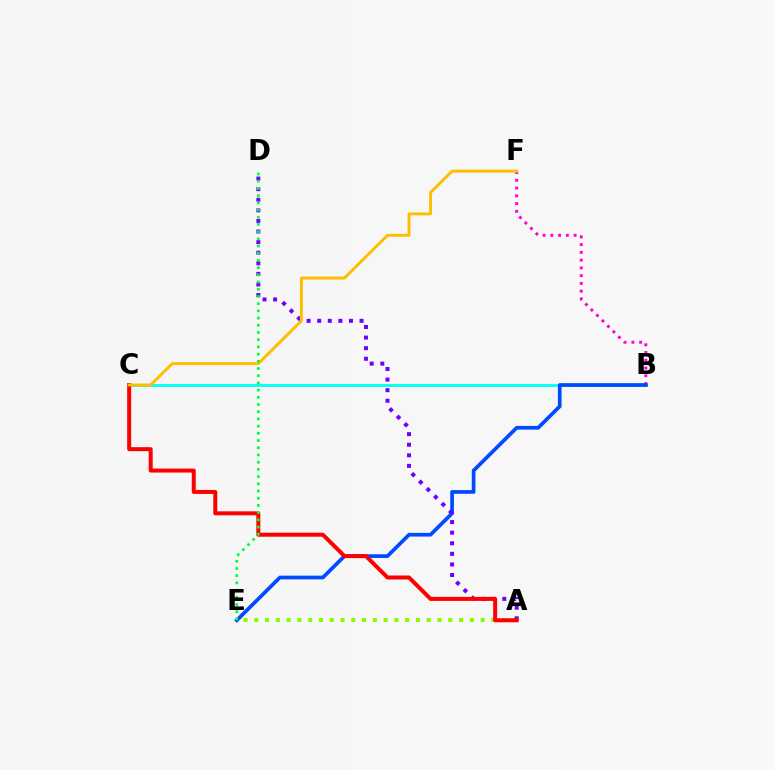{('A', 'E'): [{'color': '#84ff00', 'line_style': 'dotted', 'thickness': 2.93}], ('B', 'C'): [{'color': '#00fff6', 'line_style': 'solid', 'thickness': 2.06}], ('B', 'F'): [{'color': '#ff00cf', 'line_style': 'dotted', 'thickness': 2.11}], ('B', 'E'): [{'color': '#004bff', 'line_style': 'solid', 'thickness': 2.67}], ('A', 'D'): [{'color': '#7200ff', 'line_style': 'dotted', 'thickness': 2.88}], ('A', 'C'): [{'color': '#ff0000', 'line_style': 'solid', 'thickness': 2.88}], ('C', 'F'): [{'color': '#ffbd00', 'line_style': 'solid', 'thickness': 2.11}], ('D', 'E'): [{'color': '#00ff39', 'line_style': 'dotted', 'thickness': 1.96}]}